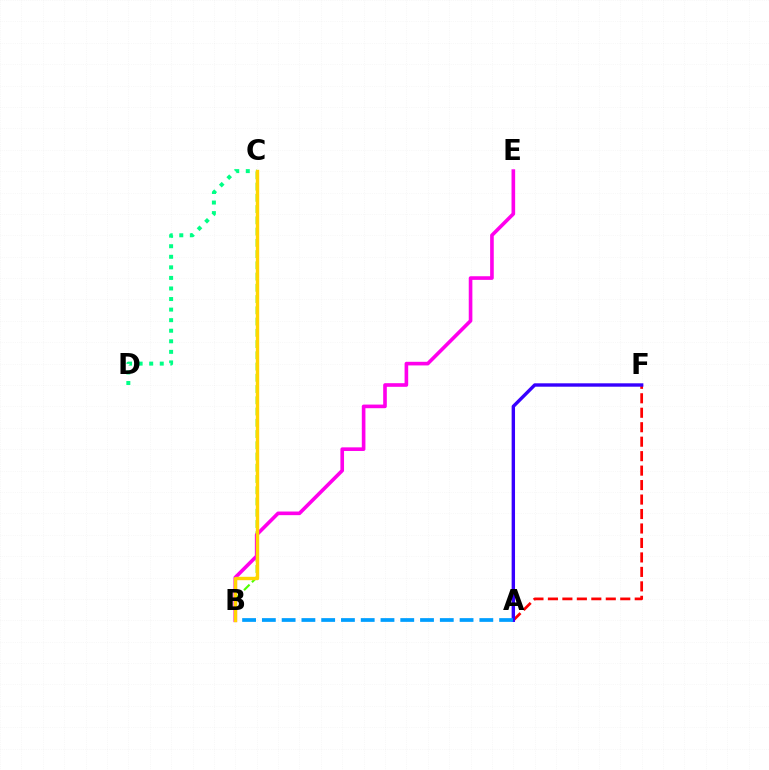{('A', 'F'): [{'color': '#ff0000', 'line_style': 'dashed', 'thickness': 1.97}, {'color': '#3700ff', 'line_style': 'solid', 'thickness': 2.44}], ('B', 'C'): [{'color': '#4fff00', 'line_style': 'dashed', 'thickness': 1.53}, {'color': '#ffd500', 'line_style': 'solid', 'thickness': 2.45}], ('C', 'D'): [{'color': '#00ff86', 'line_style': 'dotted', 'thickness': 2.87}], ('B', 'E'): [{'color': '#ff00ed', 'line_style': 'solid', 'thickness': 2.61}], ('A', 'B'): [{'color': '#009eff', 'line_style': 'dashed', 'thickness': 2.69}]}